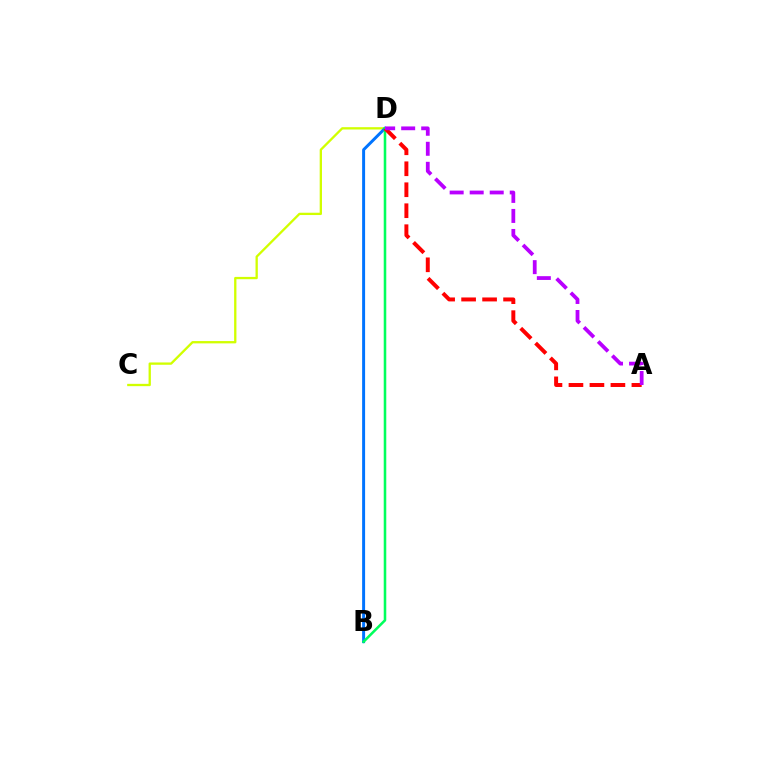{('C', 'D'): [{'color': '#d1ff00', 'line_style': 'solid', 'thickness': 1.66}], ('B', 'D'): [{'color': '#0074ff', 'line_style': 'solid', 'thickness': 2.13}, {'color': '#00ff5c', 'line_style': 'solid', 'thickness': 1.84}], ('A', 'D'): [{'color': '#ff0000', 'line_style': 'dashed', 'thickness': 2.85}, {'color': '#b900ff', 'line_style': 'dashed', 'thickness': 2.72}]}